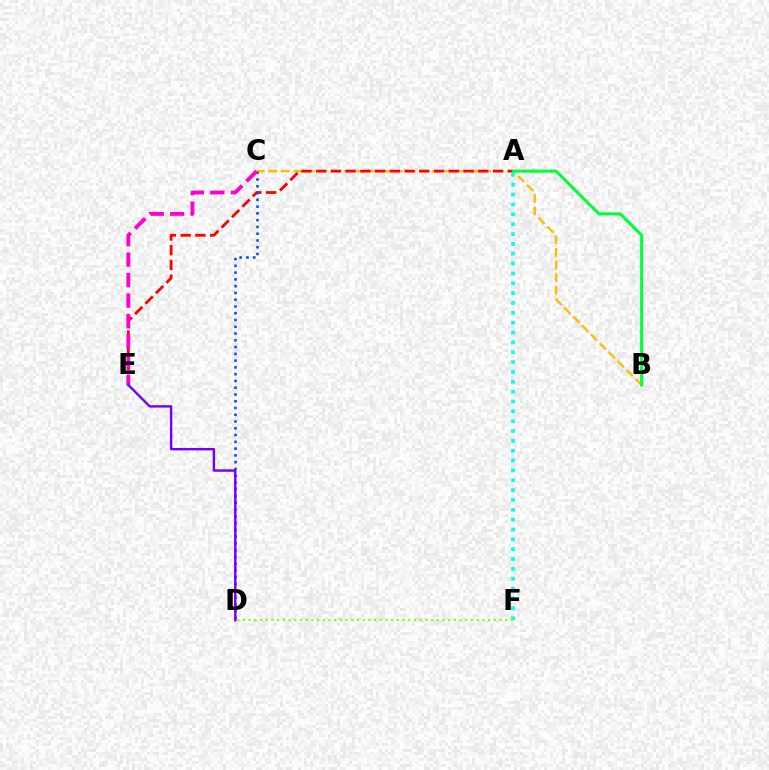{('B', 'C'): [{'color': '#ffbd00', 'line_style': 'dashed', 'thickness': 1.71}], ('A', 'F'): [{'color': '#00fff6', 'line_style': 'dotted', 'thickness': 2.68}], ('A', 'E'): [{'color': '#ff0000', 'line_style': 'dashed', 'thickness': 2.0}], ('A', 'B'): [{'color': '#00ff39', 'line_style': 'solid', 'thickness': 2.19}], ('C', 'D'): [{'color': '#004bff', 'line_style': 'dotted', 'thickness': 1.84}], ('D', 'F'): [{'color': '#84ff00', 'line_style': 'dotted', 'thickness': 1.55}], ('C', 'E'): [{'color': '#ff00cf', 'line_style': 'dashed', 'thickness': 2.79}], ('D', 'E'): [{'color': '#7200ff', 'line_style': 'solid', 'thickness': 1.74}]}